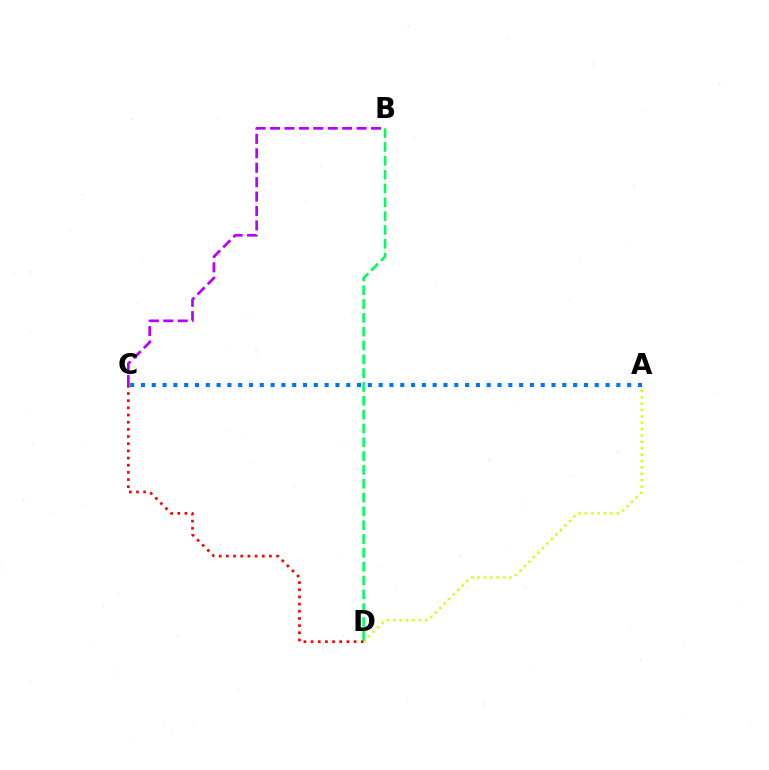{('A', 'D'): [{'color': '#d1ff00', 'line_style': 'dotted', 'thickness': 1.73}], ('C', 'D'): [{'color': '#ff0000', 'line_style': 'dotted', 'thickness': 1.95}], ('B', 'D'): [{'color': '#00ff5c', 'line_style': 'dashed', 'thickness': 1.88}], ('A', 'C'): [{'color': '#0074ff', 'line_style': 'dotted', 'thickness': 2.94}], ('B', 'C'): [{'color': '#b900ff', 'line_style': 'dashed', 'thickness': 1.96}]}